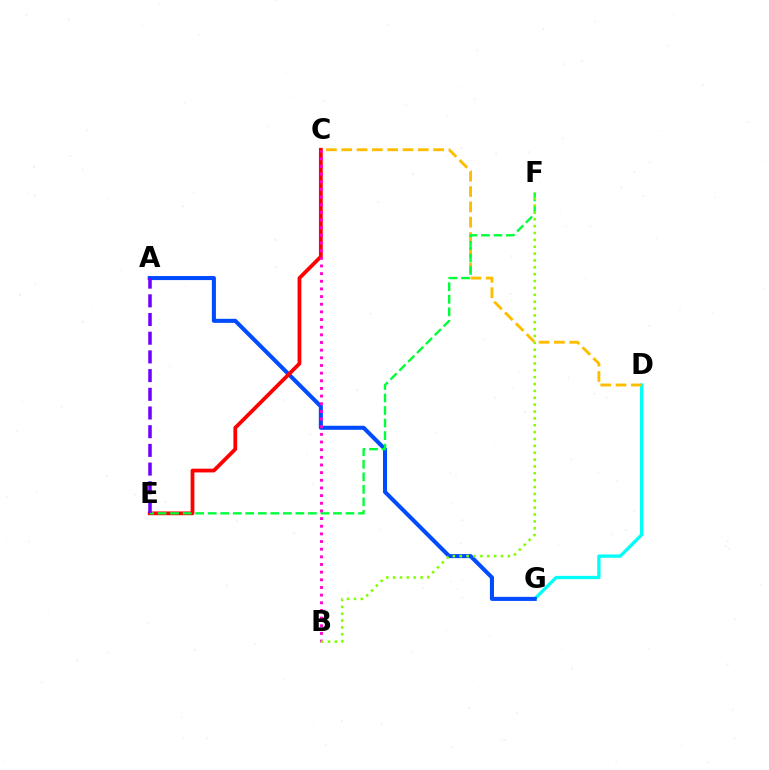{('D', 'G'): [{'color': '#00fff6', 'line_style': 'solid', 'thickness': 2.38}], ('A', 'G'): [{'color': '#004bff', 'line_style': 'solid', 'thickness': 2.92}], ('C', 'D'): [{'color': '#ffbd00', 'line_style': 'dashed', 'thickness': 2.08}], ('C', 'E'): [{'color': '#ff0000', 'line_style': 'solid', 'thickness': 2.71}], ('E', 'F'): [{'color': '#00ff39', 'line_style': 'dashed', 'thickness': 1.7}], ('A', 'E'): [{'color': '#7200ff', 'line_style': 'dashed', 'thickness': 2.54}], ('B', 'C'): [{'color': '#ff00cf', 'line_style': 'dotted', 'thickness': 2.08}], ('B', 'F'): [{'color': '#84ff00', 'line_style': 'dotted', 'thickness': 1.87}]}